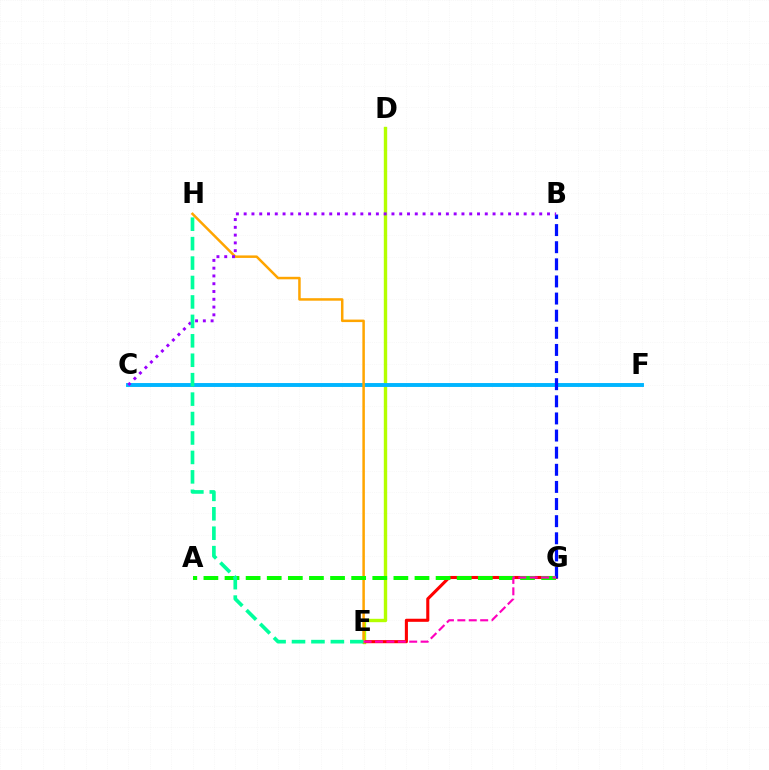{('D', 'E'): [{'color': '#b3ff00', 'line_style': 'solid', 'thickness': 2.43}], ('C', 'F'): [{'color': '#00b5ff', 'line_style': 'solid', 'thickness': 2.81}], ('E', 'G'): [{'color': '#ff0000', 'line_style': 'solid', 'thickness': 2.22}, {'color': '#ff00bd', 'line_style': 'dashed', 'thickness': 1.55}], ('E', 'H'): [{'color': '#ffa500', 'line_style': 'solid', 'thickness': 1.8}, {'color': '#00ff9d', 'line_style': 'dashed', 'thickness': 2.64}], ('B', 'G'): [{'color': '#0010ff', 'line_style': 'dashed', 'thickness': 2.33}], ('A', 'G'): [{'color': '#08ff00', 'line_style': 'dashed', 'thickness': 2.87}], ('B', 'C'): [{'color': '#9b00ff', 'line_style': 'dotted', 'thickness': 2.11}]}